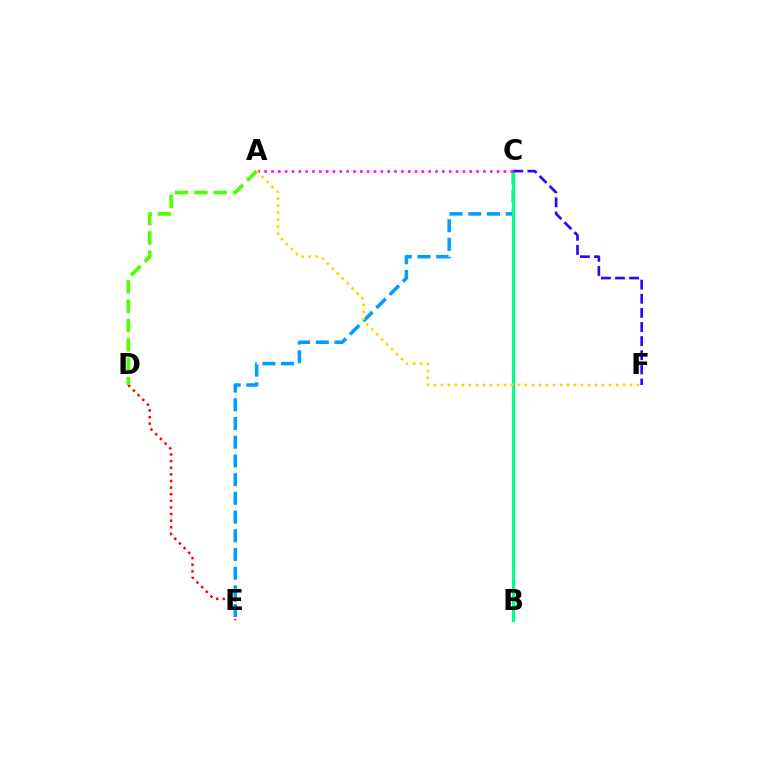{('D', 'E'): [{'color': '#ff0000', 'line_style': 'dotted', 'thickness': 1.8}], ('C', 'E'): [{'color': '#009eff', 'line_style': 'dashed', 'thickness': 2.54}], ('B', 'C'): [{'color': '#00ff86', 'line_style': 'solid', 'thickness': 2.28}], ('C', 'F'): [{'color': '#3700ff', 'line_style': 'dashed', 'thickness': 1.92}], ('A', 'C'): [{'color': '#ff00ed', 'line_style': 'dotted', 'thickness': 1.86}], ('A', 'D'): [{'color': '#4fff00', 'line_style': 'dashed', 'thickness': 2.62}], ('A', 'F'): [{'color': '#ffd500', 'line_style': 'dotted', 'thickness': 1.9}]}